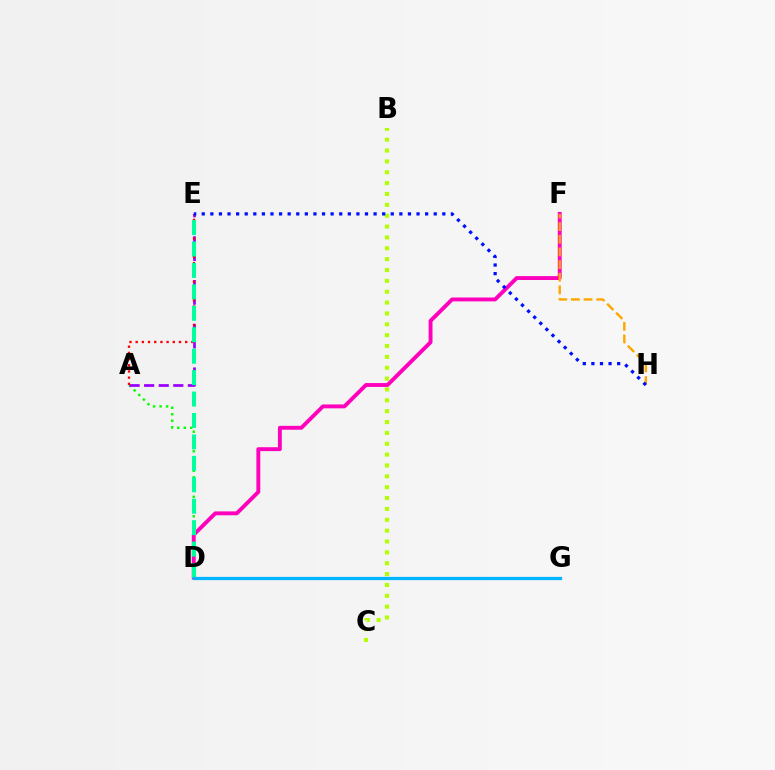{('A', 'D'): [{'color': '#08ff00', 'line_style': 'dotted', 'thickness': 1.77}], ('D', 'F'): [{'color': '#ff00bd', 'line_style': 'solid', 'thickness': 2.8}], ('A', 'E'): [{'color': '#9b00ff', 'line_style': 'dashed', 'thickness': 1.98}, {'color': '#ff0000', 'line_style': 'dotted', 'thickness': 1.68}], ('F', 'H'): [{'color': '#ffa500', 'line_style': 'dashed', 'thickness': 1.72}], ('D', 'E'): [{'color': '#00ff9d', 'line_style': 'dashed', 'thickness': 2.91}], ('B', 'C'): [{'color': '#b3ff00', 'line_style': 'dotted', 'thickness': 2.95}], ('D', 'G'): [{'color': '#00b5ff', 'line_style': 'solid', 'thickness': 2.34}], ('E', 'H'): [{'color': '#0010ff', 'line_style': 'dotted', 'thickness': 2.33}]}